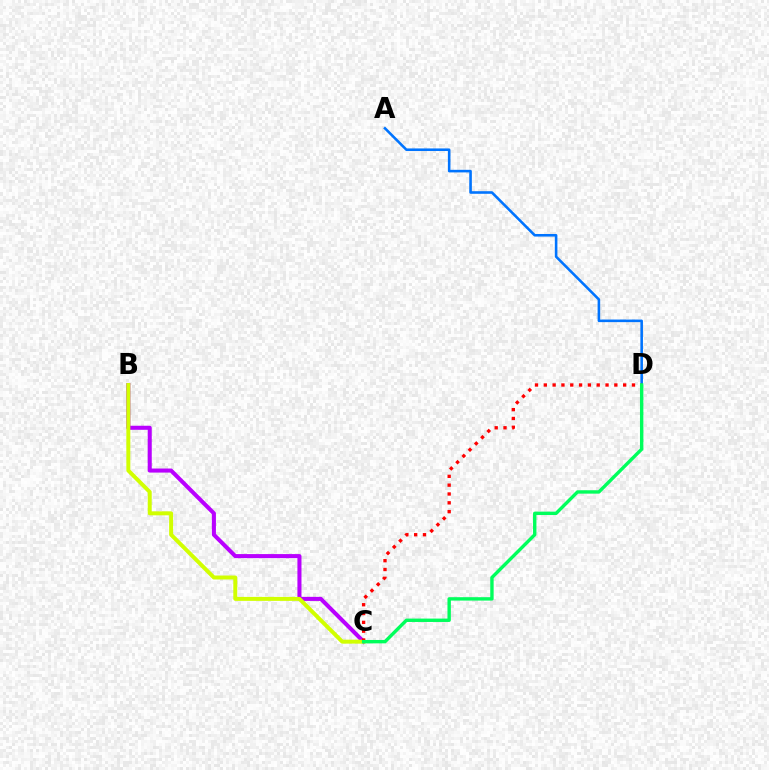{('B', 'C'): [{'color': '#b900ff', 'line_style': 'solid', 'thickness': 2.92}, {'color': '#d1ff00', 'line_style': 'solid', 'thickness': 2.85}], ('A', 'D'): [{'color': '#0074ff', 'line_style': 'solid', 'thickness': 1.86}], ('C', 'D'): [{'color': '#ff0000', 'line_style': 'dotted', 'thickness': 2.4}, {'color': '#00ff5c', 'line_style': 'solid', 'thickness': 2.44}]}